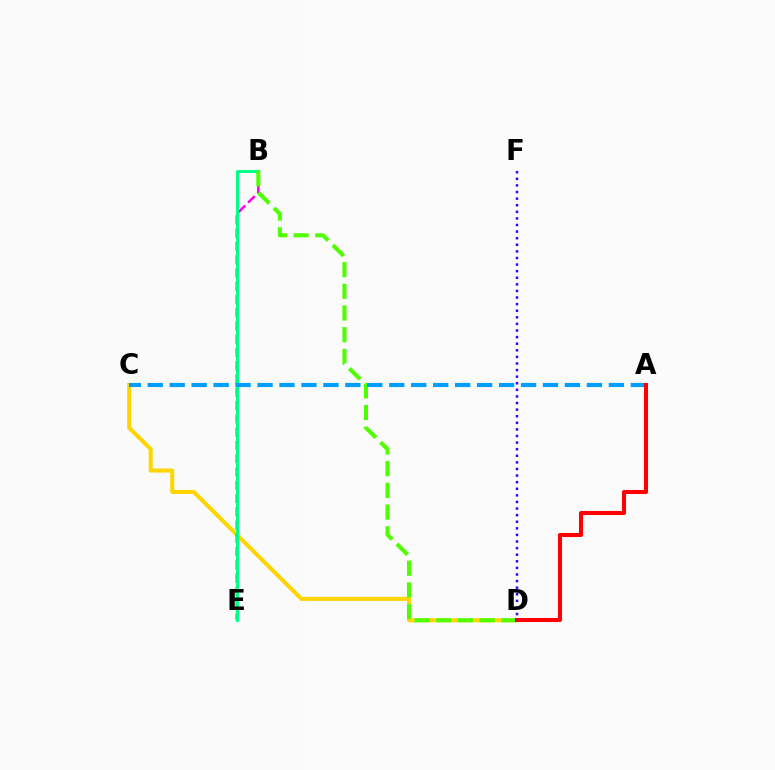{('C', 'D'): [{'color': '#ffd500', 'line_style': 'solid', 'thickness': 2.91}], ('B', 'E'): [{'color': '#ff00ed', 'line_style': 'dashed', 'thickness': 1.8}, {'color': '#00ff86', 'line_style': 'solid', 'thickness': 2.11}], ('B', 'D'): [{'color': '#4fff00', 'line_style': 'dashed', 'thickness': 2.95}], ('A', 'C'): [{'color': '#009eff', 'line_style': 'dashed', 'thickness': 2.98}], ('A', 'D'): [{'color': '#ff0000', 'line_style': 'solid', 'thickness': 2.91}], ('D', 'F'): [{'color': '#3700ff', 'line_style': 'dotted', 'thickness': 1.79}]}